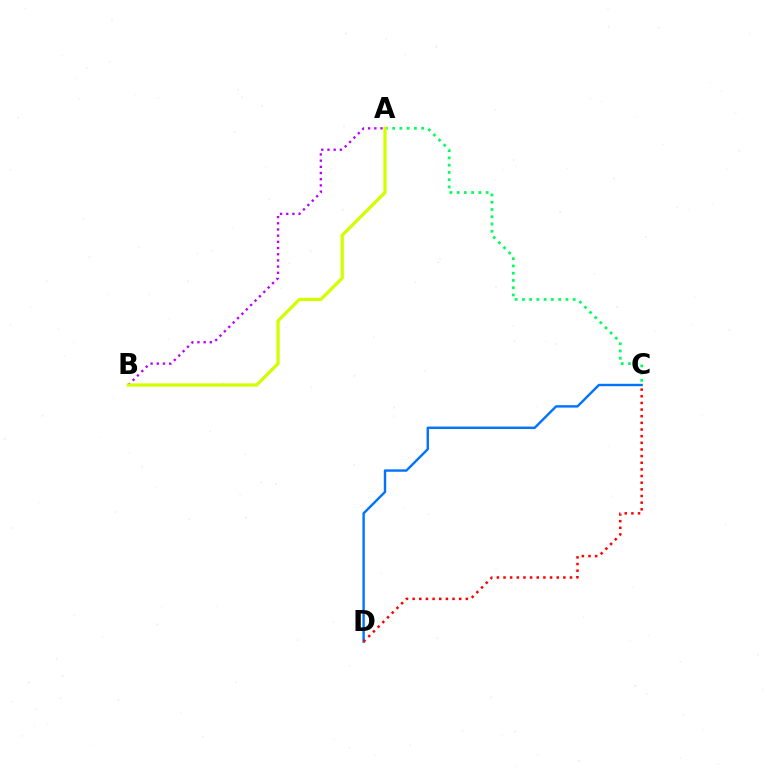{('C', 'D'): [{'color': '#0074ff', 'line_style': 'solid', 'thickness': 1.73}, {'color': '#ff0000', 'line_style': 'dotted', 'thickness': 1.81}], ('A', 'B'): [{'color': '#b900ff', 'line_style': 'dotted', 'thickness': 1.68}, {'color': '#d1ff00', 'line_style': 'solid', 'thickness': 2.35}], ('A', 'C'): [{'color': '#00ff5c', 'line_style': 'dotted', 'thickness': 1.97}]}